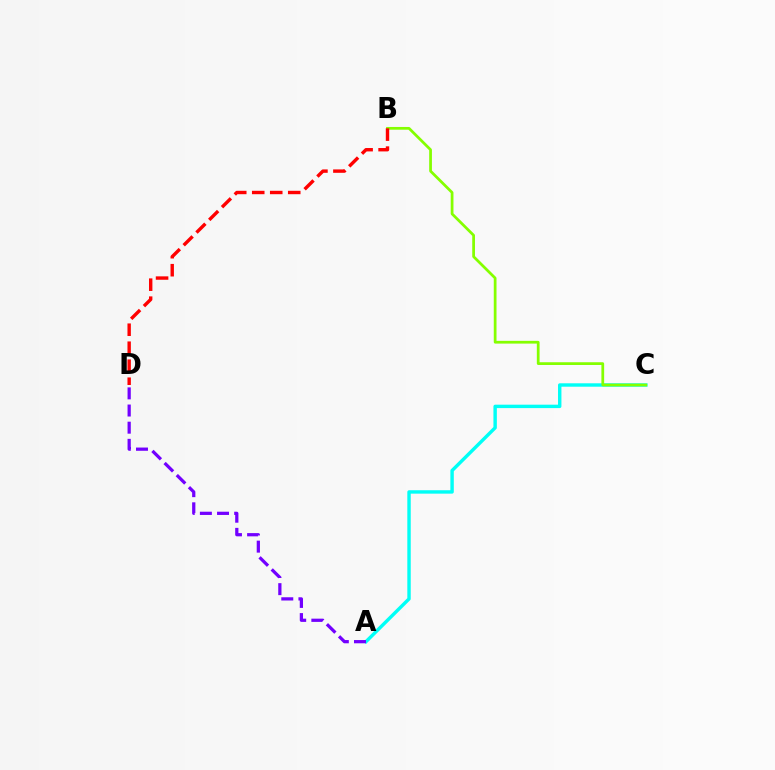{('A', 'C'): [{'color': '#00fff6', 'line_style': 'solid', 'thickness': 2.46}], ('B', 'C'): [{'color': '#84ff00', 'line_style': 'solid', 'thickness': 1.98}], ('B', 'D'): [{'color': '#ff0000', 'line_style': 'dashed', 'thickness': 2.45}], ('A', 'D'): [{'color': '#7200ff', 'line_style': 'dashed', 'thickness': 2.33}]}